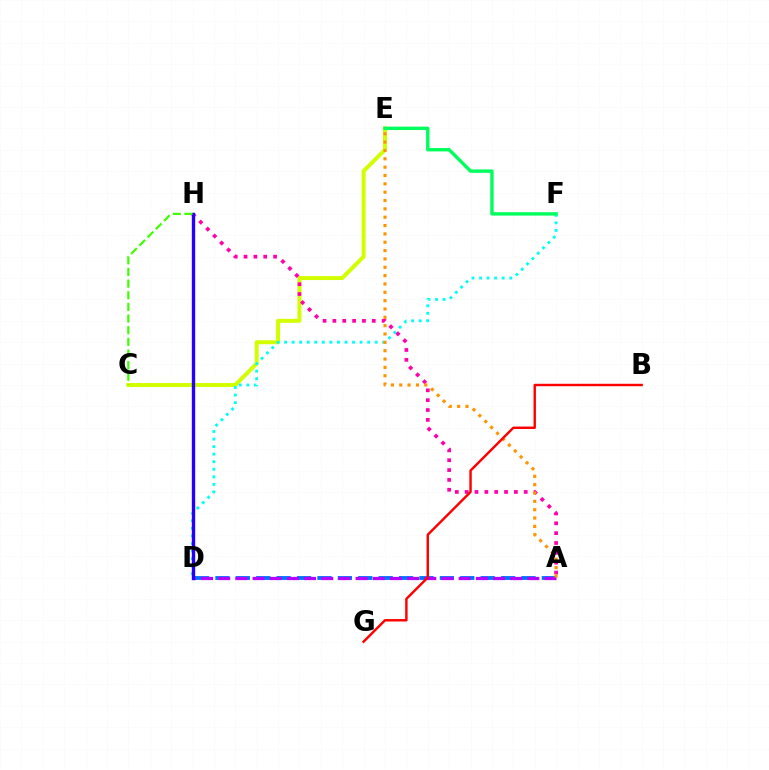{('A', 'D'): [{'color': '#0074ff', 'line_style': 'dashed', 'thickness': 2.77}, {'color': '#b900ff', 'line_style': 'dashed', 'thickness': 2.33}], ('C', 'E'): [{'color': '#d1ff00', 'line_style': 'solid', 'thickness': 2.87}], ('D', 'F'): [{'color': '#00fff6', 'line_style': 'dotted', 'thickness': 2.05}], ('A', 'H'): [{'color': '#ff00ac', 'line_style': 'dotted', 'thickness': 2.67}], ('D', 'H'): [{'color': '#2500ff', 'line_style': 'solid', 'thickness': 2.42}], ('E', 'F'): [{'color': '#00ff5c', 'line_style': 'solid', 'thickness': 2.44}], ('A', 'E'): [{'color': '#ff9400', 'line_style': 'dotted', 'thickness': 2.27}], ('B', 'G'): [{'color': '#ff0000', 'line_style': 'solid', 'thickness': 1.75}], ('C', 'H'): [{'color': '#3dff00', 'line_style': 'dashed', 'thickness': 1.58}]}